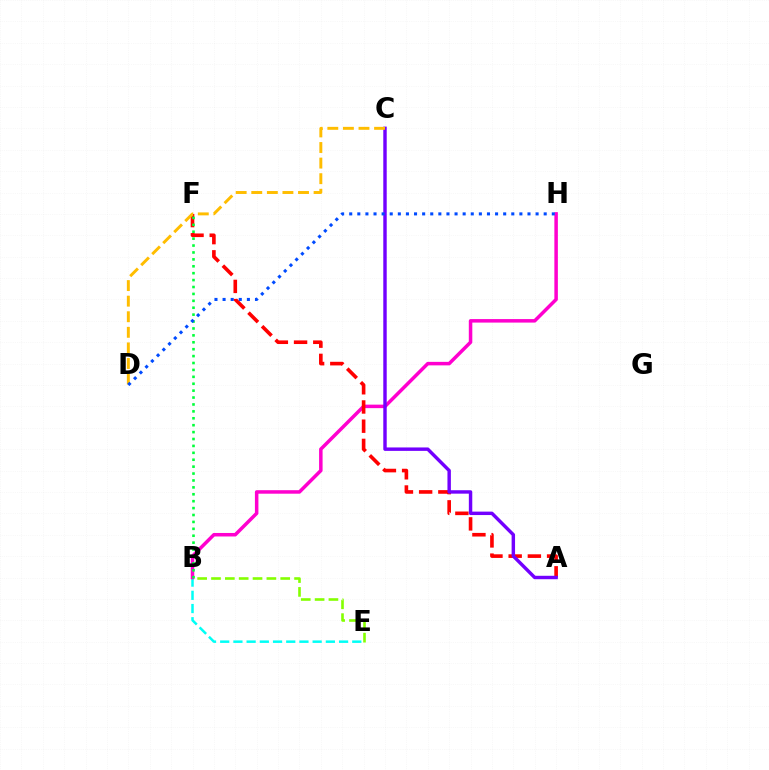{('B', 'E'): [{'color': '#00fff6', 'line_style': 'dashed', 'thickness': 1.79}, {'color': '#84ff00', 'line_style': 'dashed', 'thickness': 1.88}], ('B', 'H'): [{'color': '#ff00cf', 'line_style': 'solid', 'thickness': 2.52}], ('A', 'F'): [{'color': '#ff0000', 'line_style': 'dashed', 'thickness': 2.61}], ('A', 'C'): [{'color': '#7200ff', 'line_style': 'solid', 'thickness': 2.47}], ('C', 'D'): [{'color': '#ffbd00', 'line_style': 'dashed', 'thickness': 2.12}], ('B', 'F'): [{'color': '#00ff39', 'line_style': 'dotted', 'thickness': 1.88}], ('D', 'H'): [{'color': '#004bff', 'line_style': 'dotted', 'thickness': 2.2}]}